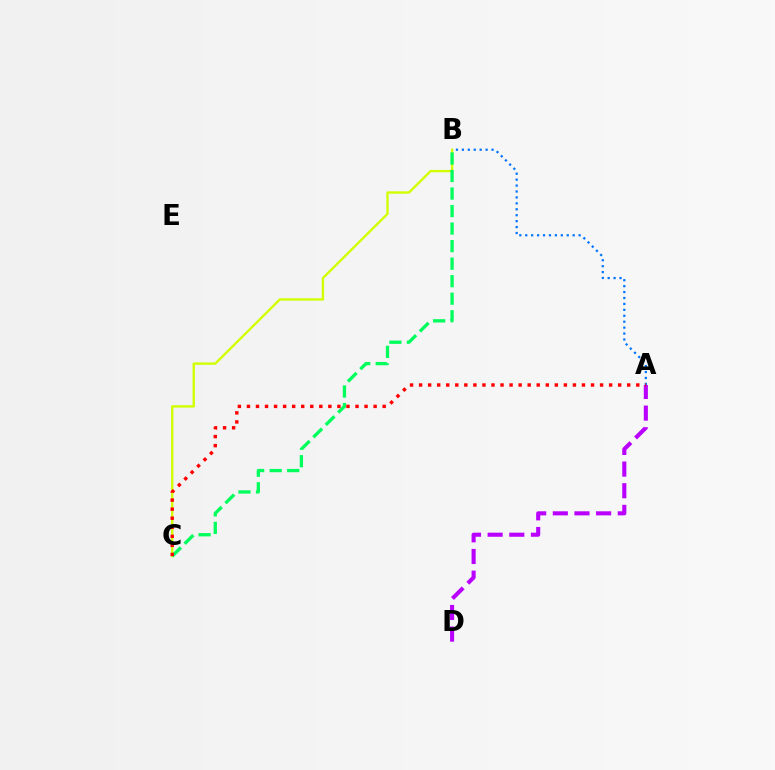{('B', 'C'): [{'color': '#d1ff00', 'line_style': 'solid', 'thickness': 1.7}, {'color': '#00ff5c', 'line_style': 'dashed', 'thickness': 2.38}], ('A', 'B'): [{'color': '#0074ff', 'line_style': 'dotted', 'thickness': 1.61}], ('A', 'D'): [{'color': '#b900ff', 'line_style': 'dashed', 'thickness': 2.94}], ('A', 'C'): [{'color': '#ff0000', 'line_style': 'dotted', 'thickness': 2.46}]}